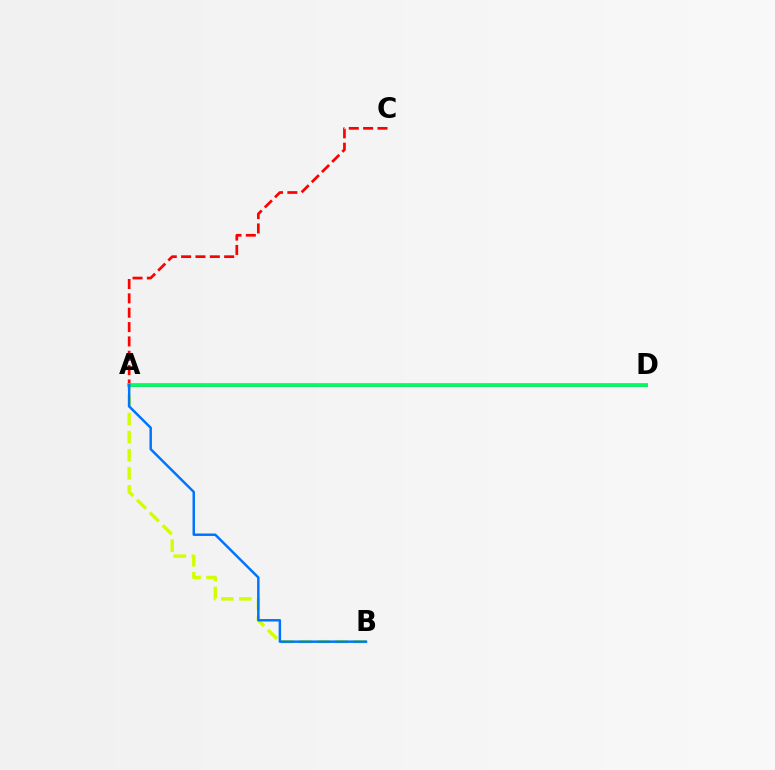{('A', 'B'): [{'color': '#d1ff00', 'line_style': 'dashed', 'thickness': 2.45}, {'color': '#0074ff', 'line_style': 'solid', 'thickness': 1.78}], ('A', 'C'): [{'color': '#ff0000', 'line_style': 'dashed', 'thickness': 1.95}], ('A', 'D'): [{'color': '#b900ff', 'line_style': 'solid', 'thickness': 1.91}, {'color': '#00ff5c', 'line_style': 'solid', 'thickness': 2.69}]}